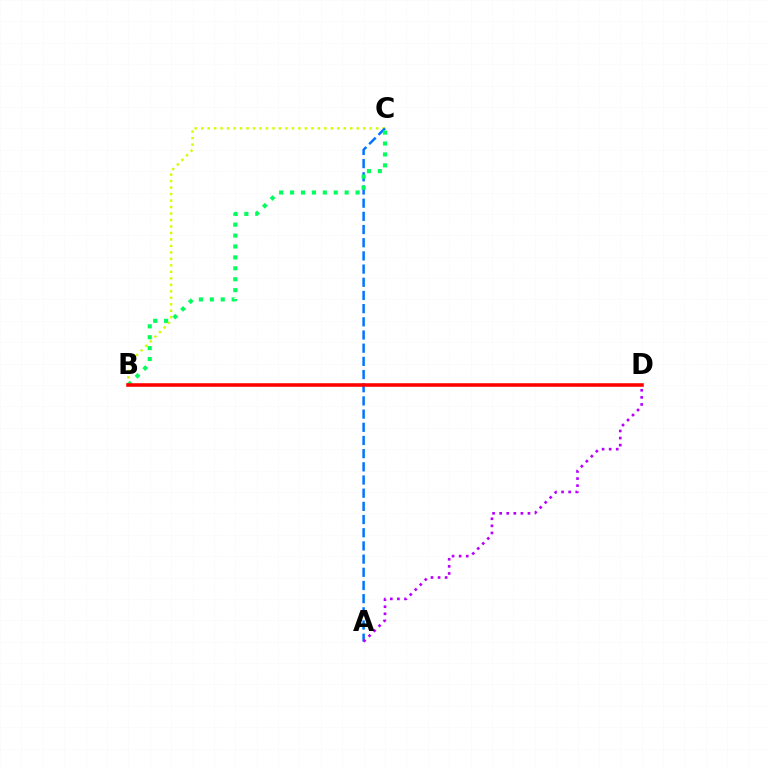{('B', 'C'): [{'color': '#d1ff00', 'line_style': 'dotted', 'thickness': 1.76}, {'color': '#00ff5c', 'line_style': 'dotted', 'thickness': 2.97}], ('A', 'C'): [{'color': '#0074ff', 'line_style': 'dashed', 'thickness': 1.79}], ('A', 'D'): [{'color': '#b900ff', 'line_style': 'dotted', 'thickness': 1.92}], ('B', 'D'): [{'color': '#ff0000', 'line_style': 'solid', 'thickness': 2.56}]}